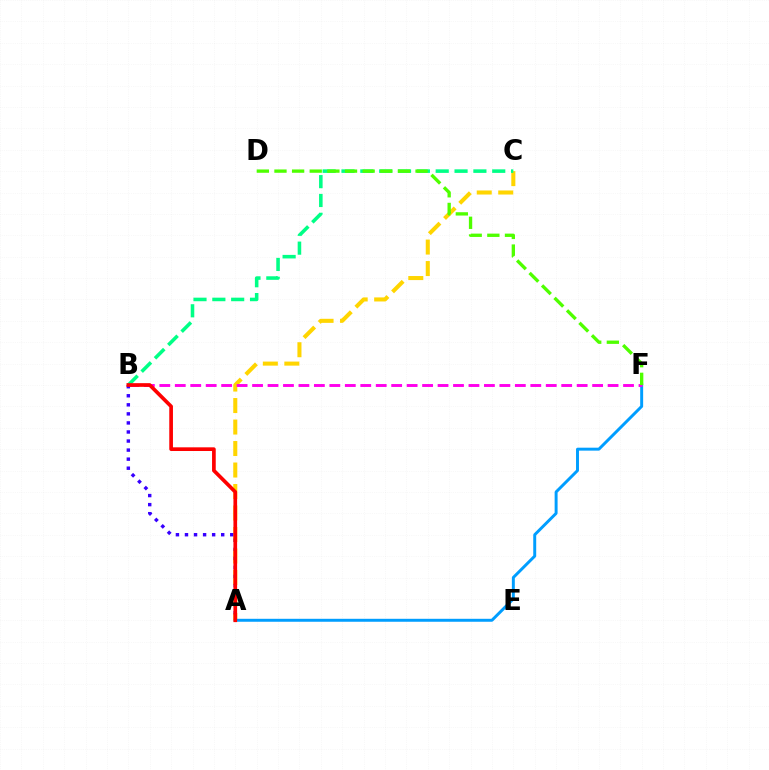{('A', 'C'): [{'color': '#ffd500', 'line_style': 'dashed', 'thickness': 2.92}], ('B', 'C'): [{'color': '#00ff86', 'line_style': 'dashed', 'thickness': 2.56}], ('A', 'F'): [{'color': '#009eff', 'line_style': 'solid', 'thickness': 2.12}], ('B', 'F'): [{'color': '#ff00ed', 'line_style': 'dashed', 'thickness': 2.1}], ('D', 'F'): [{'color': '#4fff00', 'line_style': 'dashed', 'thickness': 2.4}], ('A', 'B'): [{'color': '#3700ff', 'line_style': 'dotted', 'thickness': 2.46}, {'color': '#ff0000', 'line_style': 'solid', 'thickness': 2.65}]}